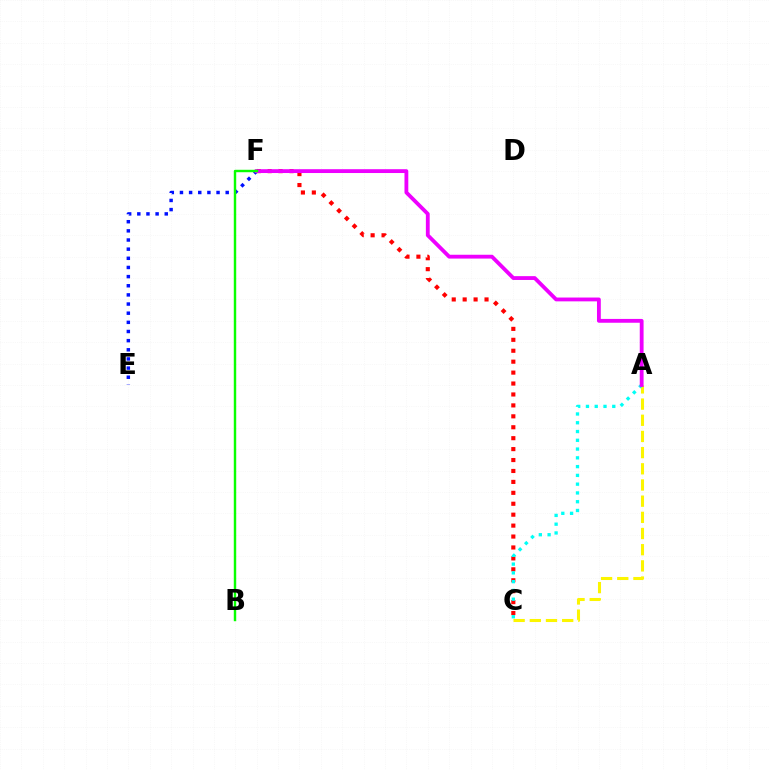{('C', 'F'): [{'color': '#ff0000', 'line_style': 'dotted', 'thickness': 2.97}], ('A', 'C'): [{'color': '#fcf500', 'line_style': 'dashed', 'thickness': 2.2}, {'color': '#00fff6', 'line_style': 'dotted', 'thickness': 2.38}], ('E', 'F'): [{'color': '#0010ff', 'line_style': 'dotted', 'thickness': 2.49}], ('A', 'F'): [{'color': '#ee00ff', 'line_style': 'solid', 'thickness': 2.75}], ('B', 'F'): [{'color': '#08ff00', 'line_style': 'solid', 'thickness': 1.75}]}